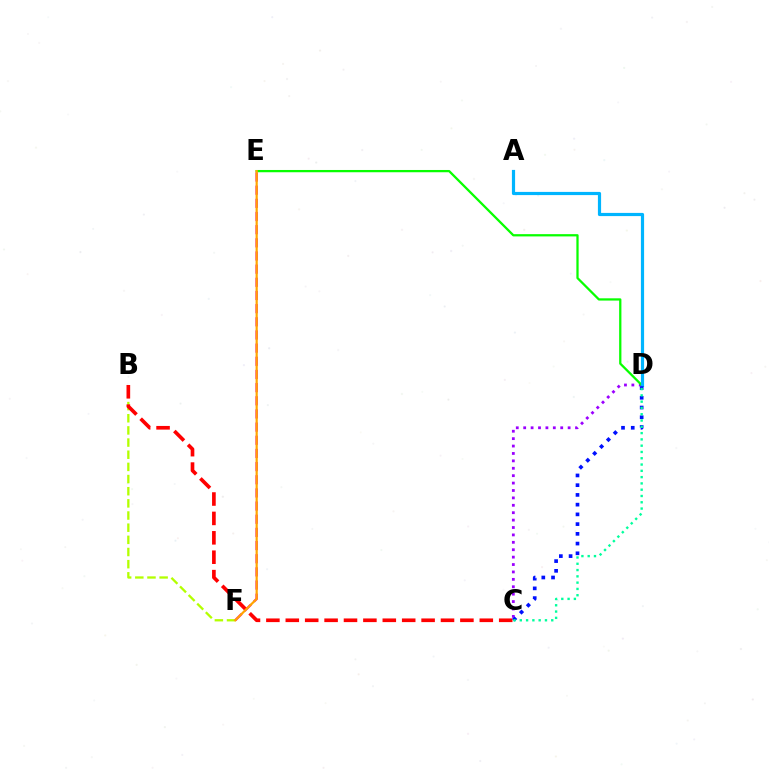{('B', 'F'): [{'color': '#b3ff00', 'line_style': 'dashed', 'thickness': 1.65}], ('C', 'D'): [{'color': '#9b00ff', 'line_style': 'dotted', 'thickness': 2.01}, {'color': '#0010ff', 'line_style': 'dotted', 'thickness': 2.64}, {'color': '#00ff9d', 'line_style': 'dotted', 'thickness': 1.71}], ('D', 'E'): [{'color': '#08ff00', 'line_style': 'solid', 'thickness': 1.63}], ('E', 'F'): [{'color': '#ff00bd', 'line_style': 'dashed', 'thickness': 1.79}, {'color': '#ffa500', 'line_style': 'solid', 'thickness': 1.58}], ('B', 'C'): [{'color': '#ff0000', 'line_style': 'dashed', 'thickness': 2.64}], ('A', 'D'): [{'color': '#00b5ff', 'line_style': 'solid', 'thickness': 2.29}]}